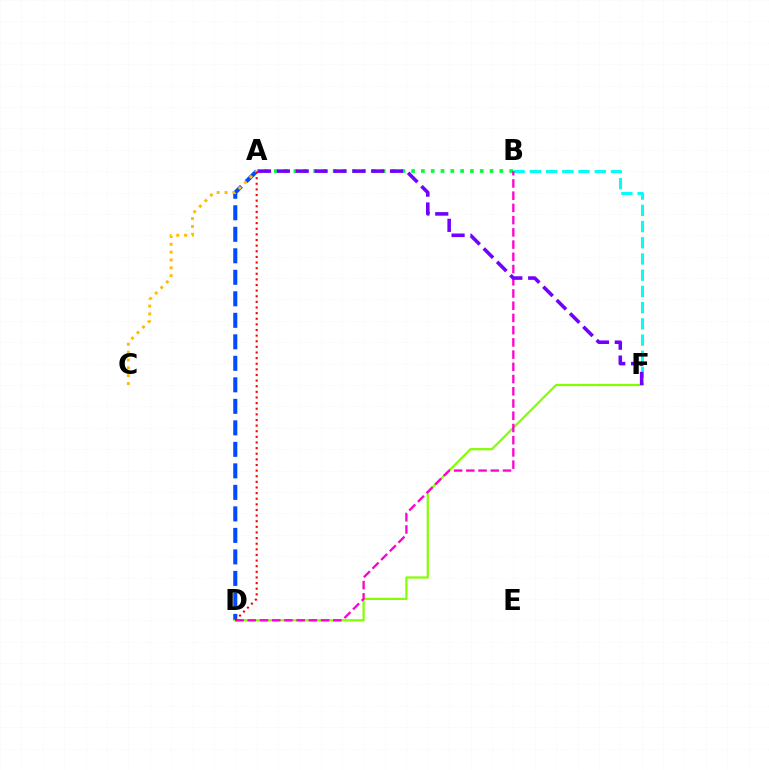{('A', 'B'): [{'color': '#00ff39', 'line_style': 'dotted', 'thickness': 2.66}], ('A', 'D'): [{'color': '#004bff', 'line_style': 'dashed', 'thickness': 2.92}, {'color': '#ff0000', 'line_style': 'dotted', 'thickness': 1.53}], ('D', 'F'): [{'color': '#84ff00', 'line_style': 'solid', 'thickness': 1.59}], ('A', 'C'): [{'color': '#ffbd00', 'line_style': 'dotted', 'thickness': 2.13}], ('B', 'F'): [{'color': '#00fff6', 'line_style': 'dashed', 'thickness': 2.2}], ('B', 'D'): [{'color': '#ff00cf', 'line_style': 'dashed', 'thickness': 1.66}], ('A', 'F'): [{'color': '#7200ff', 'line_style': 'dashed', 'thickness': 2.56}]}